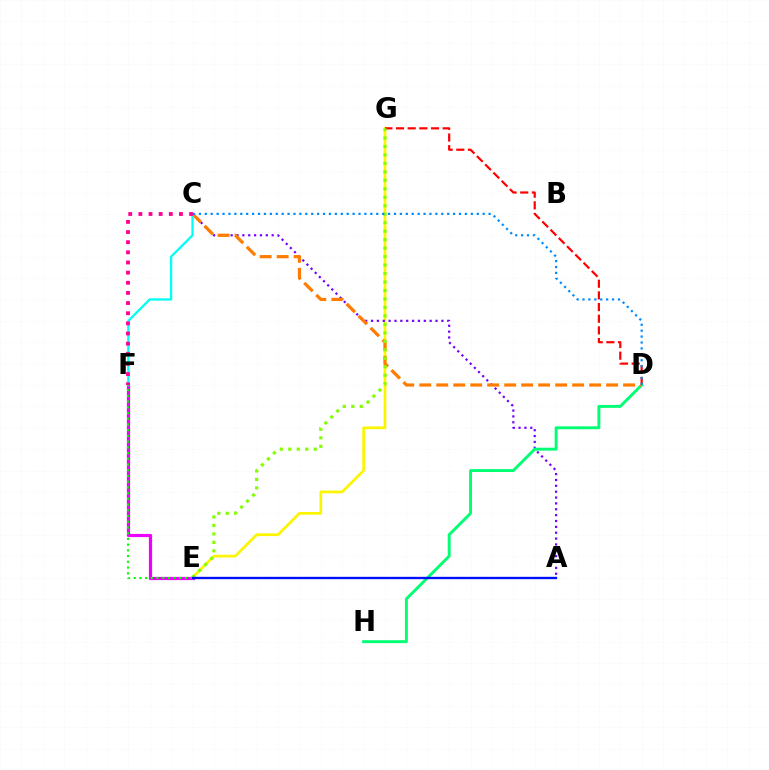{('E', 'F'): [{'color': '#ee00ff', 'line_style': 'solid', 'thickness': 2.31}, {'color': '#08ff00', 'line_style': 'dotted', 'thickness': 1.55}], ('E', 'G'): [{'color': '#fcf500', 'line_style': 'solid', 'thickness': 1.95}, {'color': '#84ff00', 'line_style': 'dotted', 'thickness': 2.3}], ('D', 'G'): [{'color': '#ff0000', 'line_style': 'dashed', 'thickness': 1.58}], ('A', 'C'): [{'color': '#7200ff', 'line_style': 'dotted', 'thickness': 1.59}], ('D', 'H'): [{'color': '#00ff74', 'line_style': 'solid', 'thickness': 2.1}], ('C', 'D'): [{'color': '#ff7c00', 'line_style': 'dashed', 'thickness': 2.31}, {'color': '#008cff', 'line_style': 'dotted', 'thickness': 1.61}], ('C', 'F'): [{'color': '#00fff6', 'line_style': 'solid', 'thickness': 1.65}, {'color': '#ff0094', 'line_style': 'dotted', 'thickness': 2.76}], ('A', 'E'): [{'color': '#0010ff', 'line_style': 'solid', 'thickness': 1.69}]}